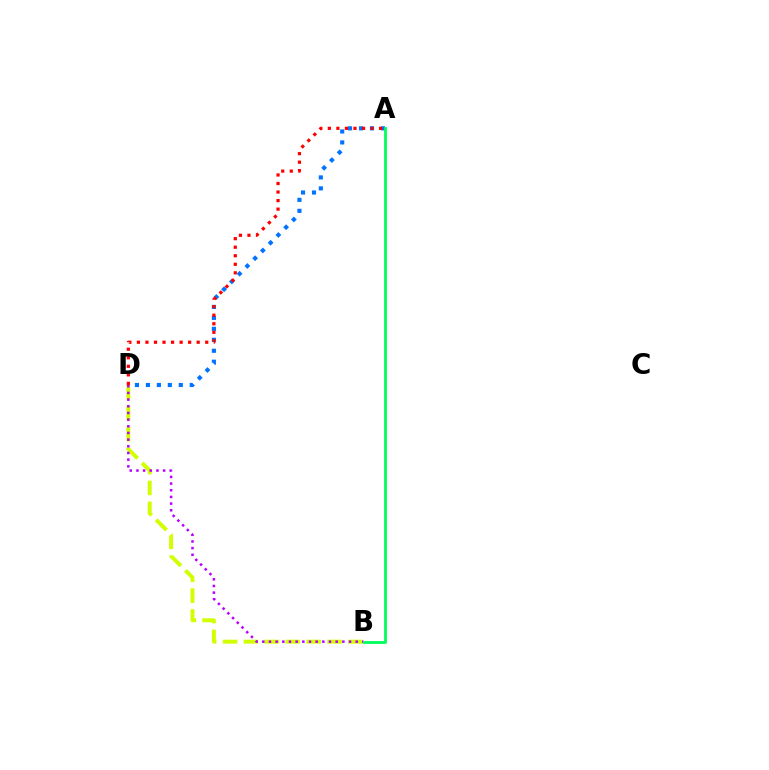{('A', 'D'): [{'color': '#0074ff', 'line_style': 'dotted', 'thickness': 2.98}, {'color': '#ff0000', 'line_style': 'dotted', 'thickness': 2.32}], ('B', 'D'): [{'color': '#d1ff00', 'line_style': 'dashed', 'thickness': 2.84}, {'color': '#b900ff', 'line_style': 'dotted', 'thickness': 1.81}], ('A', 'B'): [{'color': '#00ff5c', 'line_style': 'solid', 'thickness': 2.02}]}